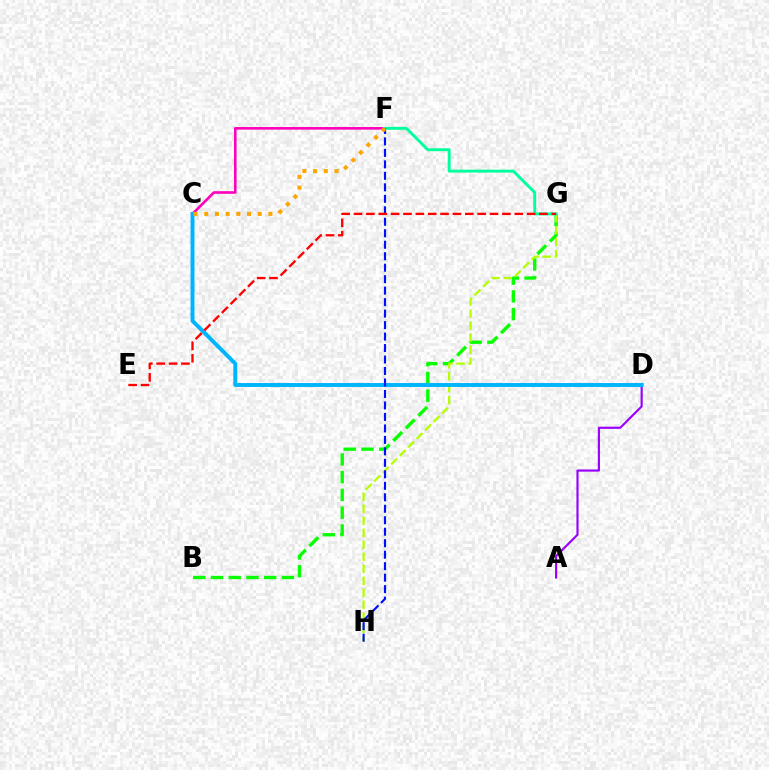{('C', 'F'): [{'color': '#ff00bd', 'line_style': 'solid', 'thickness': 1.89}, {'color': '#ffa500', 'line_style': 'dotted', 'thickness': 2.91}], ('B', 'G'): [{'color': '#08ff00', 'line_style': 'dashed', 'thickness': 2.41}], ('G', 'H'): [{'color': '#b3ff00', 'line_style': 'dashed', 'thickness': 1.63}], ('F', 'G'): [{'color': '#00ff9d', 'line_style': 'solid', 'thickness': 2.09}], ('A', 'D'): [{'color': '#9b00ff', 'line_style': 'solid', 'thickness': 1.56}], ('C', 'D'): [{'color': '#00b5ff', 'line_style': 'solid', 'thickness': 2.83}], ('F', 'H'): [{'color': '#0010ff', 'line_style': 'dashed', 'thickness': 1.56}], ('E', 'G'): [{'color': '#ff0000', 'line_style': 'dashed', 'thickness': 1.68}]}